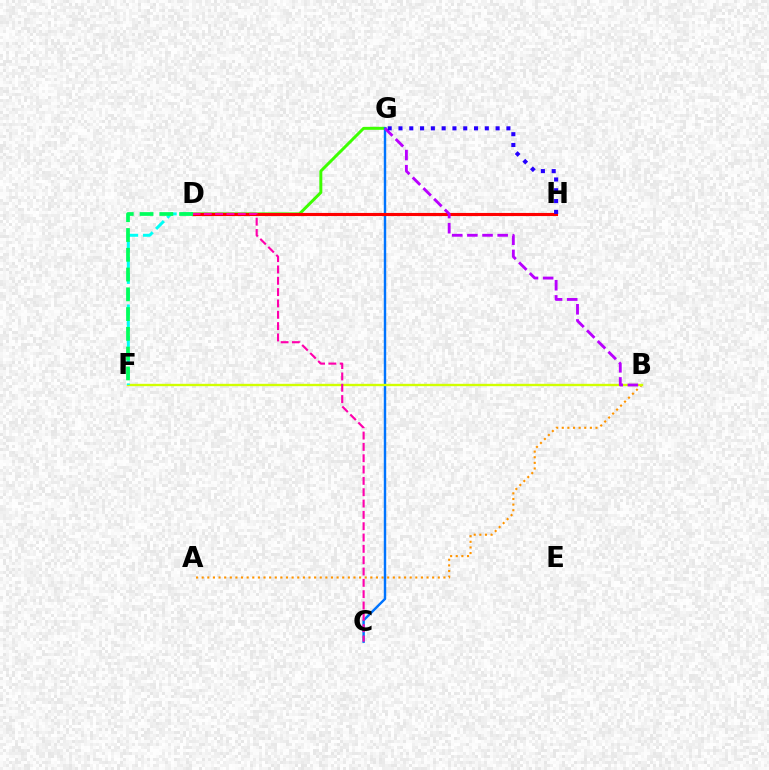{('D', 'G'): [{'color': '#3dff00', 'line_style': 'solid', 'thickness': 2.14}], ('A', 'B'): [{'color': '#ff9400', 'line_style': 'dotted', 'thickness': 1.53}], ('C', 'G'): [{'color': '#0074ff', 'line_style': 'solid', 'thickness': 1.75}], ('D', 'H'): [{'color': '#ff0000', 'line_style': 'solid', 'thickness': 2.24}], ('B', 'F'): [{'color': '#d1ff00', 'line_style': 'solid', 'thickness': 1.7}], ('B', 'G'): [{'color': '#b900ff', 'line_style': 'dashed', 'thickness': 2.06}], ('G', 'H'): [{'color': '#2500ff', 'line_style': 'dotted', 'thickness': 2.93}], ('D', 'F'): [{'color': '#00fff6', 'line_style': 'dashed', 'thickness': 2.15}, {'color': '#00ff5c', 'line_style': 'dashed', 'thickness': 2.69}], ('C', 'D'): [{'color': '#ff00ac', 'line_style': 'dashed', 'thickness': 1.54}]}